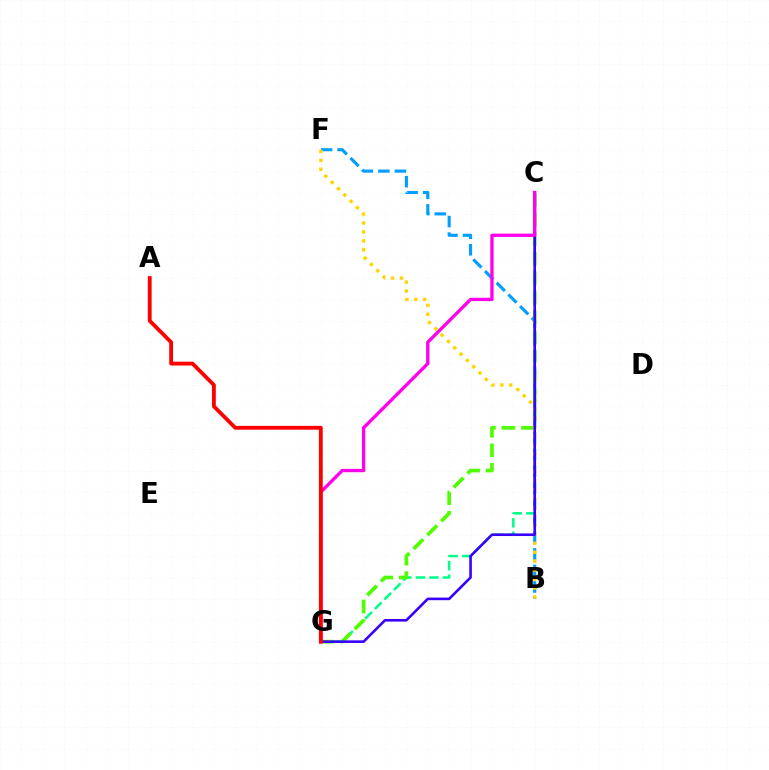{('C', 'G'): [{'color': '#00ff86', 'line_style': 'dashed', 'thickness': 1.83}, {'color': '#4fff00', 'line_style': 'dashed', 'thickness': 2.65}, {'color': '#3700ff', 'line_style': 'solid', 'thickness': 1.88}, {'color': '#ff00ed', 'line_style': 'solid', 'thickness': 2.39}], ('B', 'F'): [{'color': '#009eff', 'line_style': 'dashed', 'thickness': 2.25}, {'color': '#ffd500', 'line_style': 'dotted', 'thickness': 2.43}], ('A', 'G'): [{'color': '#ff0000', 'line_style': 'solid', 'thickness': 2.75}]}